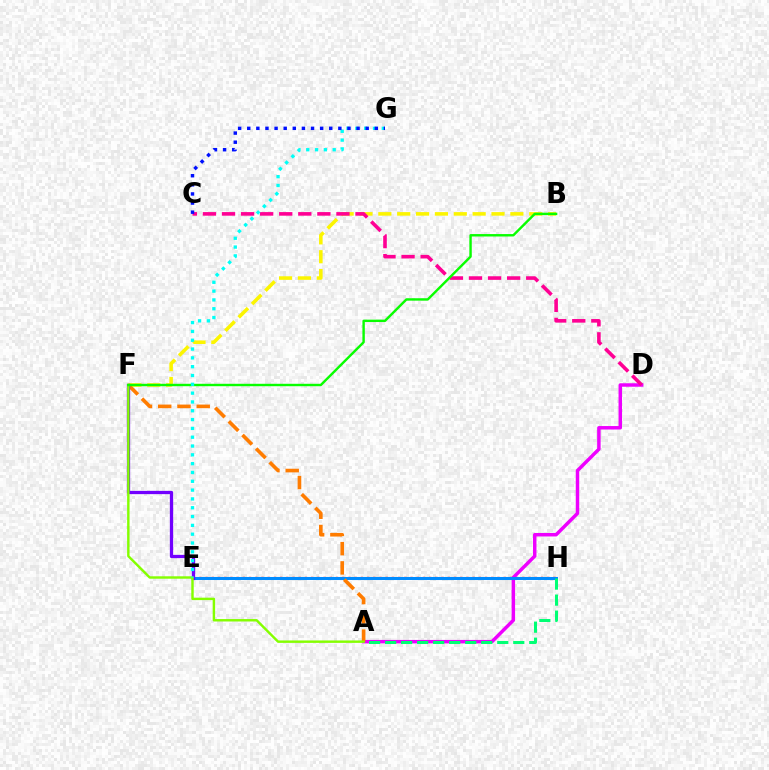{('B', 'F'): [{'color': '#fcf500', 'line_style': 'dashed', 'thickness': 2.56}, {'color': '#08ff00', 'line_style': 'solid', 'thickness': 1.74}], ('E', 'H'): [{'color': '#ff0000', 'line_style': 'dotted', 'thickness': 1.69}, {'color': '#008cff', 'line_style': 'solid', 'thickness': 2.19}], ('A', 'D'): [{'color': '#ee00ff', 'line_style': 'solid', 'thickness': 2.5}], ('A', 'H'): [{'color': '#00ff74', 'line_style': 'dashed', 'thickness': 2.18}], ('A', 'F'): [{'color': '#ff7c00', 'line_style': 'dashed', 'thickness': 2.62}, {'color': '#84ff00', 'line_style': 'solid', 'thickness': 1.75}], ('C', 'D'): [{'color': '#ff0094', 'line_style': 'dashed', 'thickness': 2.59}], ('E', 'F'): [{'color': '#7200ff', 'line_style': 'solid', 'thickness': 2.36}], ('E', 'G'): [{'color': '#00fff6', 'line_style': 'dotted', 'thickness': 2.4}], ('C', 'G'): [{'color': '#0010ff', 'line_style': 'dotted', 'thickness': 2.48}]}